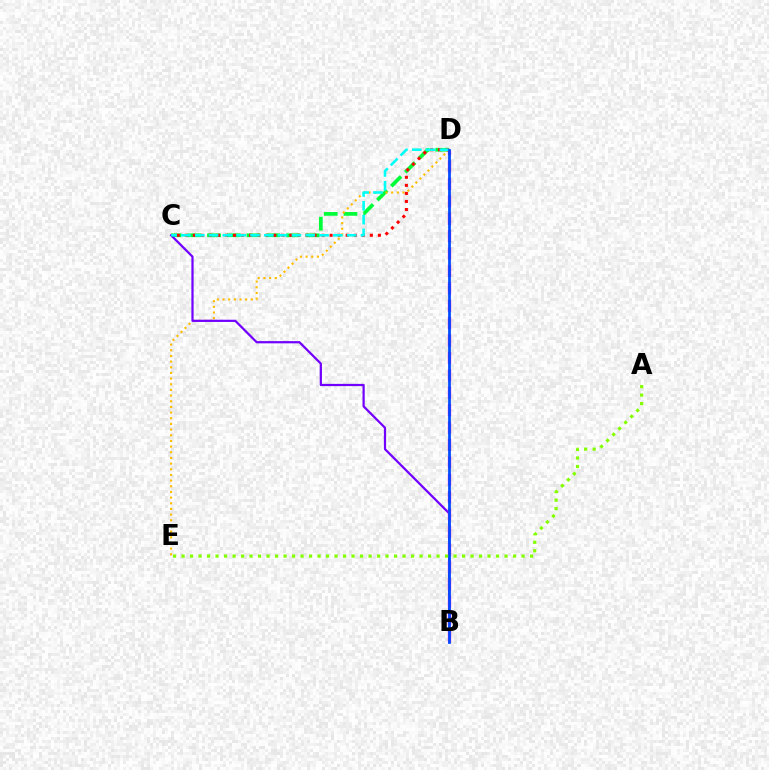{('C', 'D'): [{'color': '#00ff39', 'line_style': 'dashed', 'thickness': 2.68}, {'color': '#ff0000', 'line_style': 'dotted', 'thickness': 2.19}, {'color': '#00fff6', 'line_style': 'dashed', 'thickness': 1.88}], ('D', 'E'): [{'color': '#ffbd00', 'line_style': 'dotted', 'thickness': 1.54}], ('B', 'C'): [{'color': '#7200ff', 'line_style': 'solid', 'thickness': 1.6}], ('B', 'D'): [{'color': '#ff00cf', 'line_style': 'dashed', 'thickness': 2.36}, {'color': '#004bff', 'line_style': 'solid', 'thickness': 1.98}], ('A', 'E'): [{'color': '#84ff00', 'line_style': 'dotted', 'thickness': 2.31}]}